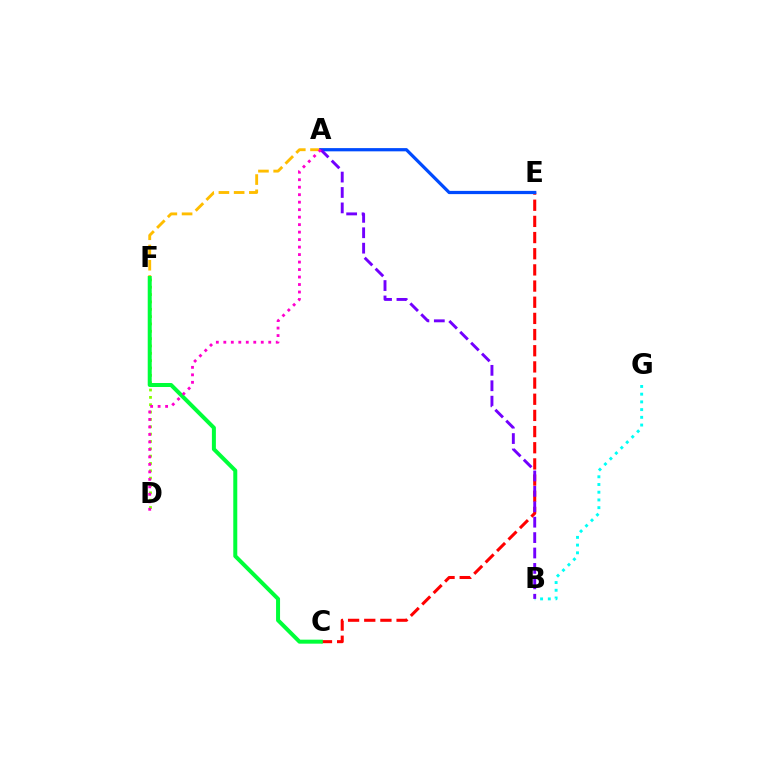{('A', 'F'): [{'color': '#ffbd00', 'line_style': 'dashed', 'thickness': 2.07}], ('C', 'E'): [{'color': '#ff0000', 'line_style': 'dashed', 'thickness': 2.2}], ('A', 'E'): [{'color': '#004bff', 'line_style': 'solid', 'thickness': 2.32}], ('B', 'G'): [{'color': '#00fff6', 'line_style': 'dotted', 'thickness': 2.1}], ('D', 'F'): [{'color': '#84ff00', 'line_style': 'dotted', 'thickness': 2.0}], ('A', 'B'): [{'color': '#7200ff', 'line_style': 'dashed', 'thickness': 2.09}], ('C', 'F'): [{'color': '#00ff39', 'line_style': 'solid', 'thickness': 2.88}], ('A', 'D'): [{'color': '#ff00cf', 'line_style': 'dotted', 'thickness': 2.03}]}